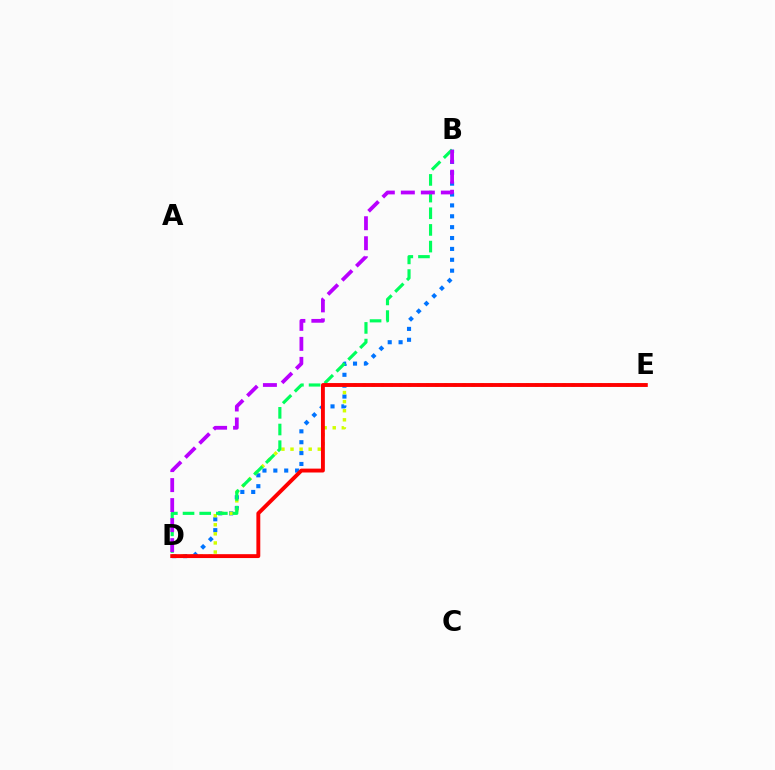{('B', 'D'): [{'color': '#0074ff', 'line_style': 'dotted', 'thickness': 2.96}, {'color': '#00ff5c', 'line_style': 'dashed', 'thickness': 2.26}, {'color': '#b900ff', 'line_style': 'dashed', 'thickness': 2.72}], ('D', 'E'): [{'color': '#d1ff00', 'line_style': 'dotted', 'thickness': 2.47}, {'color': '#ff0000', 'line_style': 'solid', 'thickness': 2.8}]}